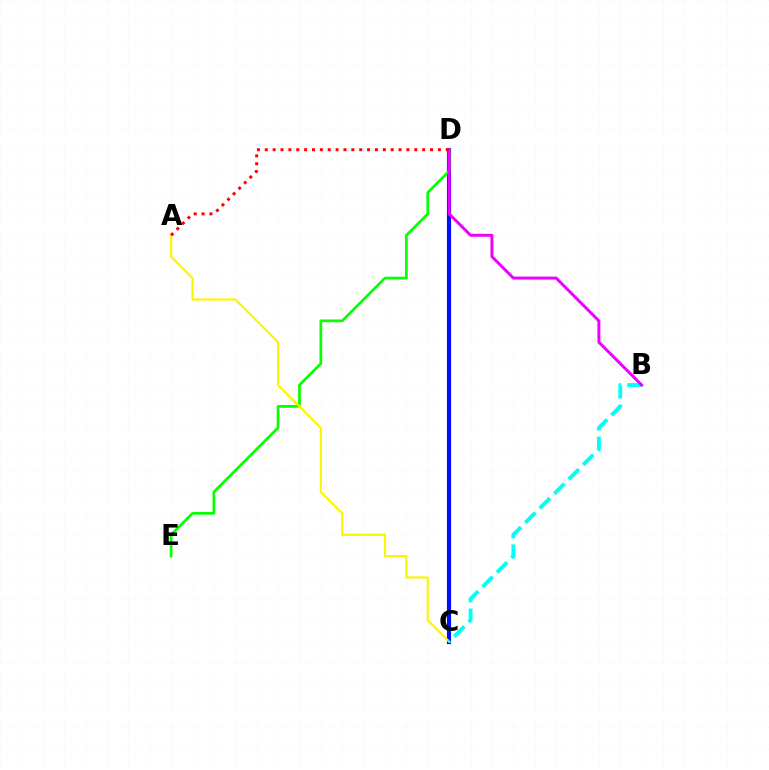{('C', 'D'): [{'color': '#0010ff', 'line_style': 'solid', 'thickness': 2.99}], ('D', 'E'): [{'color': '#08ff00', 'line_style': 'solid', 'thickness': 1.95}], ('A', 'C'): [{'color': '#fcf500', 'line_style': 'solid', 'thickness': 1.54}], ('B', 'C'): [{'color': '#00fff6', 'line_style': 'dashed', 'thickness': 2.78}], ('B', 'D'): [{'color': '#ee00ff', 'line_style': 'solid', 'thickness': 2.13}], ('A', 'D'): [{'color': '#ff0000', 'line_style': 'dotted', 'thickness': 2.14}]}